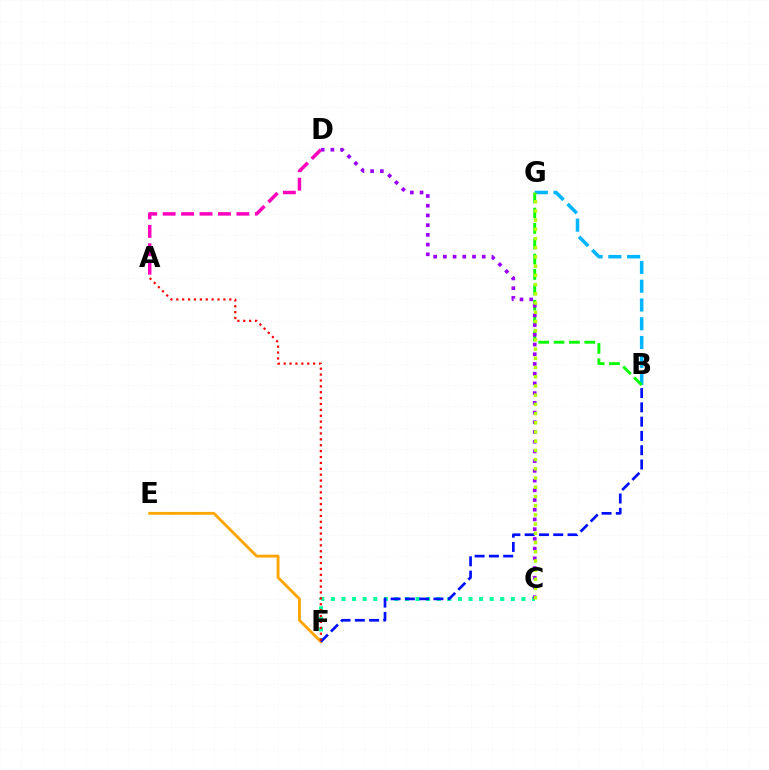{('B', 'G'): [{'color': '#00b5ff', 'line_style': 'dashed', 'thickness': 2.55}, {'color': '#08ff00', 'line_style': 'dashed', 'thickness': 2.09}], ('C', 'F'): [{'color': '#00ff9d', 'line_style': 'dotted', 'thickness': 2.88}], ('E', 'F'): [{'color': '#ffa500', 'line_style': 'solid', 'thickness': 2.06}], ('B', 'F'): [{'color': '#0010ff', 'line_style': 'dashed', 'thickness': 1.94}], ('A', 'F'): [{'color': '#ff0000', 'line_style': 'dotted', 'thickness': 1.6}], ('C', 'D'): [{'color': '#9b00ff', 'line_style': 'dotted', 'thickness': 2.64}], ('C', 'G'): [{'color': '#b3ff00', 'line_style': 'dotted', 'thickness': 2.5}], ('A', 'D'): [{'color': '#ff00bd', 'line_style': 'dashed', 'thickness': 2.5}]}